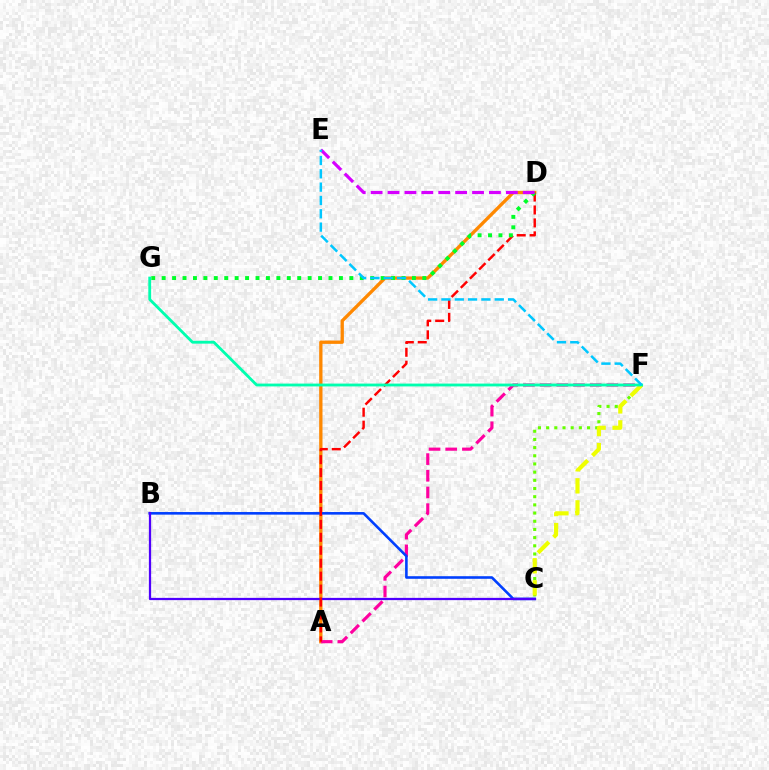{('A', 'D'): [{'color': '#ff8800', 'line_style': 'solid', 'thickness': 2.39}, {'color': '#ff0000', 'line_style': 'dashed', 'thickness': 1.76}], ('A', 'F'): [{'color': '#ff00a0', 'line_style': 'dashed', 'thickness': 2.27}], ('B', 'C'): [{'color': '#003fff', 'line_style': 'solid', 'thickness': 1.87}, {'color': '#4f00ff', 'line_style': 'solid', 'thickness': 1.62}], ('C', 'F'): [{'color': '#66ff00', 'line_style': 'dotted', 'thickness': 2.22}, {'color': '#eeff00', 'line_style': 'dashed', 'thickness': 2.99}], ('D', 'G'): [{'color': '#00ff27', 'line_style': 'dotted', 'thickness': 2.83}], ('D', 'E'): [{'color': '#d600ff', 'line_style': 'dashed', 'thickness': 2.3}], ('F', 'G'): [{'color': '#00ffaf', 'line_style': 'solid', 'thickness': 2.03}], ('E', 'F'): [{'color': '#00c7ff', 'line_style': 'dashed', 'thickness': 1.81}]}